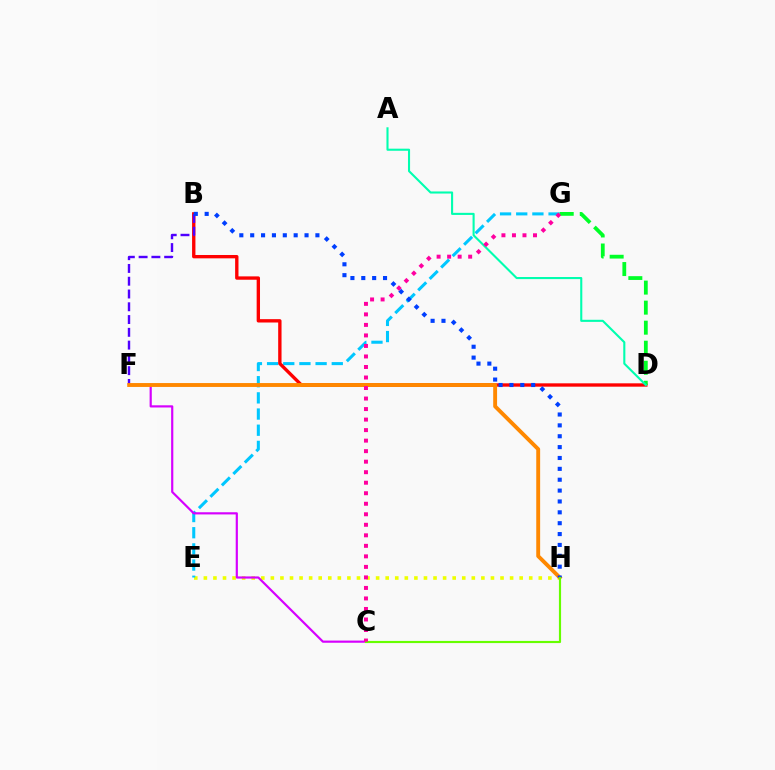{('E', 'H'): [{'color': '#eeff00', 'line_style': 'dotted', 'thickness': 2.6}], ('E', 'G'): [{'color': '#00c7ff', 'line_style': 'dashed', 'thickness': 2.2}], ('C', 'F'): [{'color': '#d600ff', 'line_style': 'solid', 'thickness': 1.57}], ('B', 'D'): [{'color': '#ff0000', 'line_style': 'solid', 'thickness': 2.41}], ('B', 'F'): [{'color': '#4f00ff', 'line_style': 'dashed', 'thickness': 1.74}], ('D', 'G'): [{'color': '#00ff27', 'line_style': 'dashed', 'thickness': 2.72}], ('F', 'H'): [{'color': '#ff8800', 'line_style': 'solid', 'thickness': 2.79}], ('B', 'H'): [{'color': '#003fff', 'line_style': 'dotted', 'thickness': 2.95}], ('A', 'D'): [{'color': '#00ffaf', 'line_style': 'solid', 'thickness': 1.51}], ('C', 'H'): [{'color': '#66ff00', 'line_style': 'solid', 'thickness': 1.55}], ('C', 'G'): [{'color': '#ff00a0', 'line_style': 'dotted', 'thickness': 2.86}]}